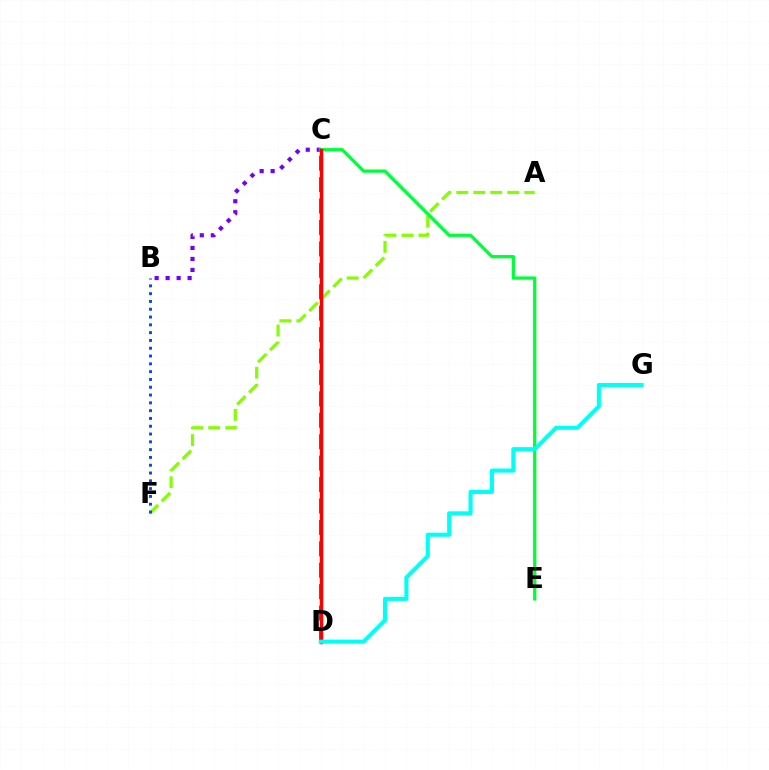{('C', 'D'): [{'color': '#ff00cf', 'line_style': 'dashed', 'thickness': 2.91}, {'color': '#ffbd00', 'line_style': 'solid', 'thickness': 1.85}, {'color': '#ff0000', 'line_style': 'solid', 'thickness': 2.5}], ('B', 'C'): [{'color': '#7200ff', 'line_style': 'dotted', 'thickness': 2.99}], ('A', 'F'): [{'color': '#84ff00', 'line_style': 'dashed', 'thickness': 2.31}], ('C', 'E'): [{'color': '#00ff39', 'line_style': 'solid', 'thickness': 2.36}], ('B', 'F'): [{'color': '#004bff', 'line_style': 'dotted', 'thickness': 2.12}], ('D', 'G'): [{'color': '#00fff6', 'line_style': 'solid', 'thickness': 2.93}]}